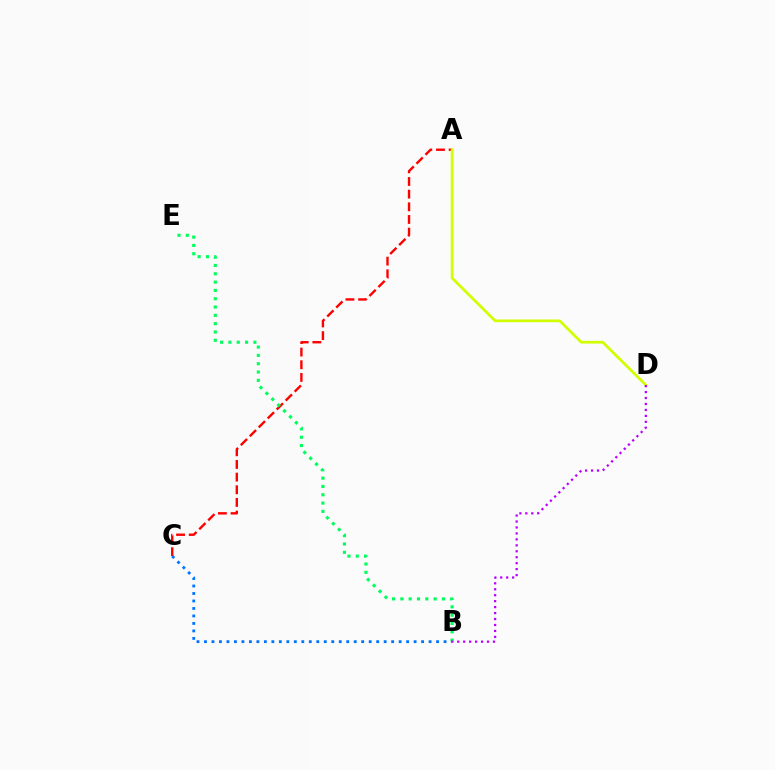{('A', 'C'): [{'color': '#ff0000', 'line_style': 'dashed', 'thickness': 1.72}], ('A', 'D'): [{'color': '#d1ff00', 'line_style': 'solid', 'thickness': 1.96}], ('B', 'E'): [{'color': '#00ff5c', 'line_style': 'dotted', 'thickness': 2.26}], ('B', 'C'): [{'color': '#0074ff', 'line_style': 'dotted', 'thickness': 2.03}], ('B', 'D'): [{'color': '#b900ff', 'line_style': 'dotted', 'thickness': 1.62}]}